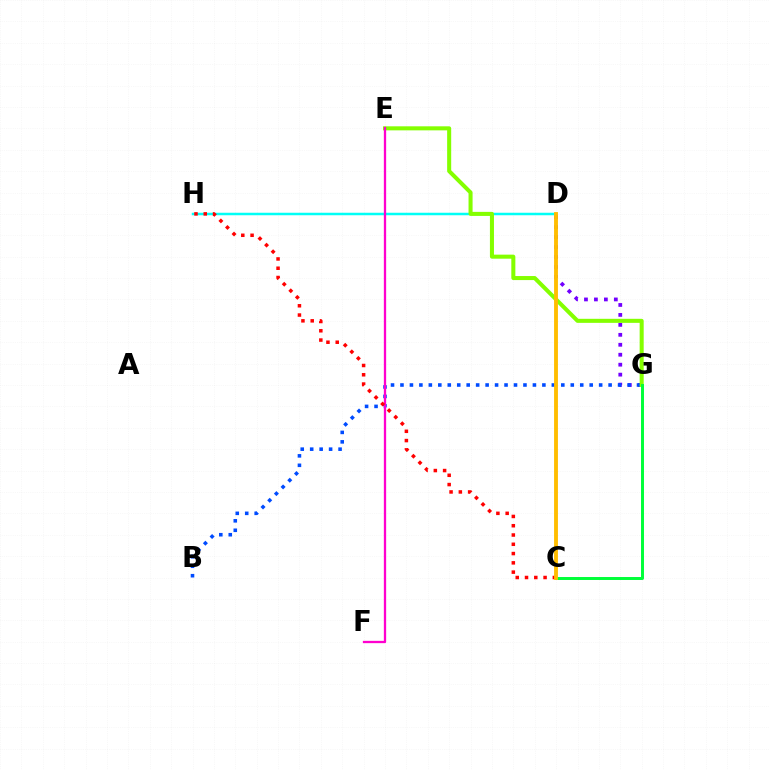{('D', 'G'): [{'color': '#7200ff', 'line_style': 'dotted', 'thickness': 2.7}], ('B', 'G'): [{'color': '#004bff', 'line_style': 'dotted', 'thickness': 2.57}], ('D', 'H'): [{'color': '#00fff6', 'line_style': 'solid', 'thickness': 1.8}], ('E', 'G'): [{'color': '#84ff00', 'line_style': 'solid', 'thickness': 2.91}], ('C', 'G'): [{'color': '#00ff39', 'line_style': 'solid', 'thickness': 2.13}], ('E', 'F'): [{'color': '#ff00cf', 'line_style': 'solid', 'thickness': 1.65}], ('C', 'H'): [{'color': '#ff0000', 'line_style': 'dotted', 'thickness': 2.52}], ('C', 'D'): [{'color': '#ffbd00', 'line_style': 'solid', 'thickness': 2.78}]}